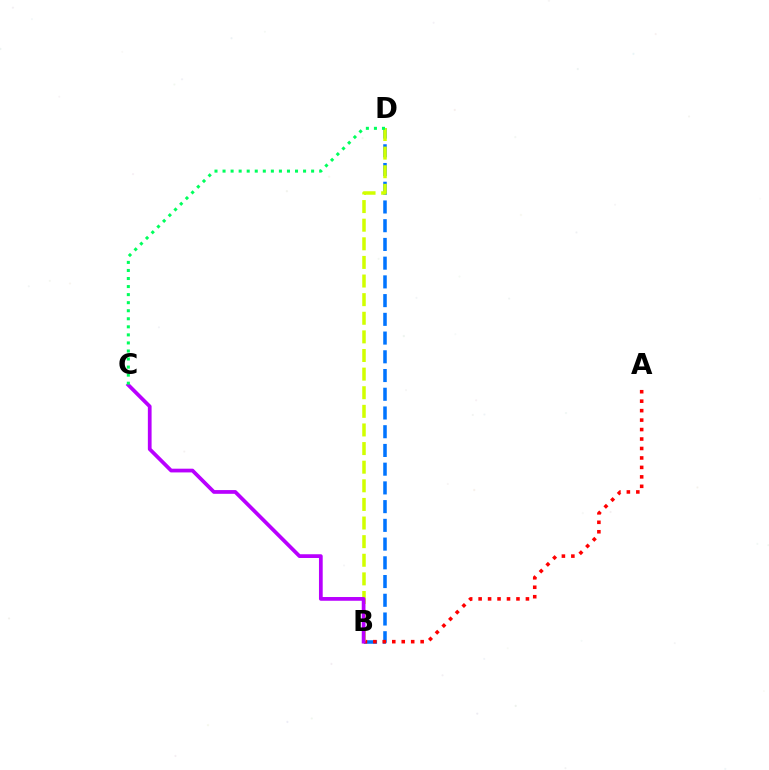{('B', 'D'): [{'color': '#0074ff', 'line_style': 'dashed', 'thickness': 2.54}, {'color': '#d1ff00', 'line_style': 'dashed', 'thickness': 2.53}], ('A', 'B'): [{'color': '#ff0000', 'line_style': 'dotted', 'thickness': 2.57}], ('B', 'C'): [{'color': '#b900ff', 'line_style': 'solid', 'thickness': 2.69}], ('C', 'D'): [{'color': '#00ff5c', 'line_style': 'dotted', 'thickness': 2.19}]}